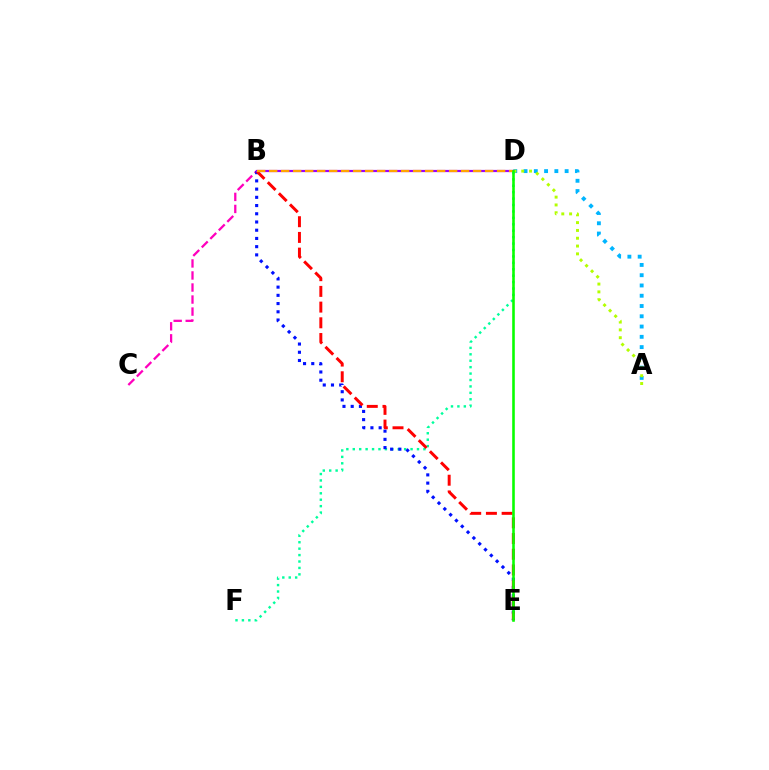{('A', 'D'): [{'color': '#00b5ff', 'line_style': 'dotted', 'thickness': 2.79}, {'color': '#b3ff00', 'line_style': 'dotted', 'thickness': 2.12}], ('D', 'F'): [{'color': '#00ff9d', 'line_style': 'dotted', 'thickness': 1.75}], ('B', 'C'): [{'color': '#ff00bd', 'line_style': 'dashed', 'thickness': 1.64}], ('B', 'E'): [{'color': '#0010ff', 'line_style': 'dotted', 'thickness': 2.23}, {'color': '#ff0000', 'line_style': 'dashed', 'thickness': 2.13}], ('B', 'D'): [{'color': '#9b00ff', 'line_style': 'solid', 'thickness': 1.58}, {'color': '#ffa500', 'line_style': 'dashed', 'thickness': 1.63}], ('D', 'E'): [{'color': '#08ff00', 'line_style': 'solid', 'thickness': 1.87}]}